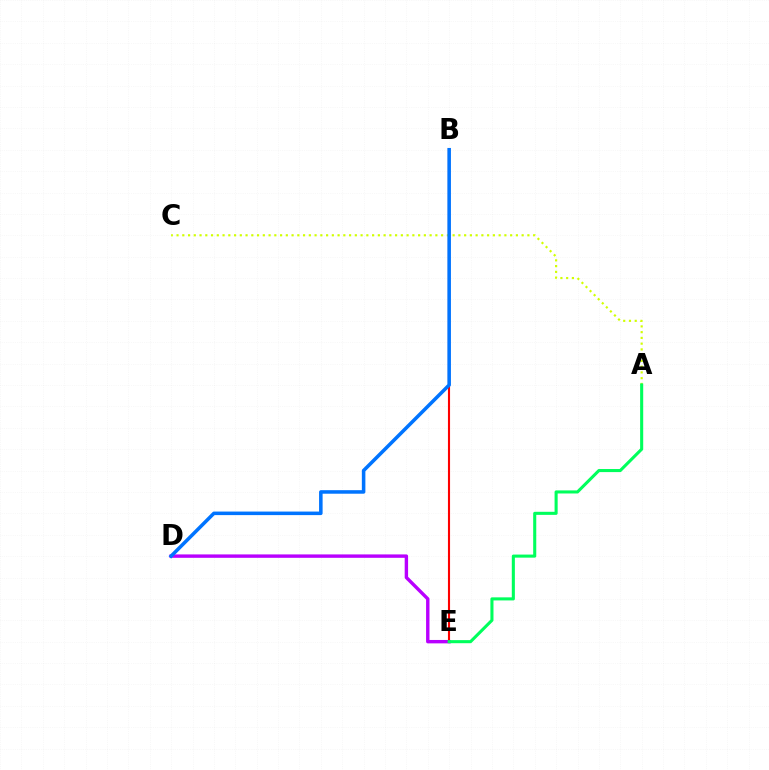{('D', 'E'): [{'color': '#b900ff', 'line_style': 'solid', 'thickness': 2.45}], ('B', 'E'): [{'color': '#ff0000', 'line_style': 'solid', 'thickness': 1.52}], ('A', 'C'): [{'color': '#d1ff00', 'line_style': 'dotted', 'thickness': 1.56}], ('A', 'E'): [{'color': '#00ff5c', 'line_style': 'solid', 'thickness': 2.21}], ('B', 'D'): [{'color': '#0074ff', 'line_style': 'solid', 'thickness': 2.55}]}